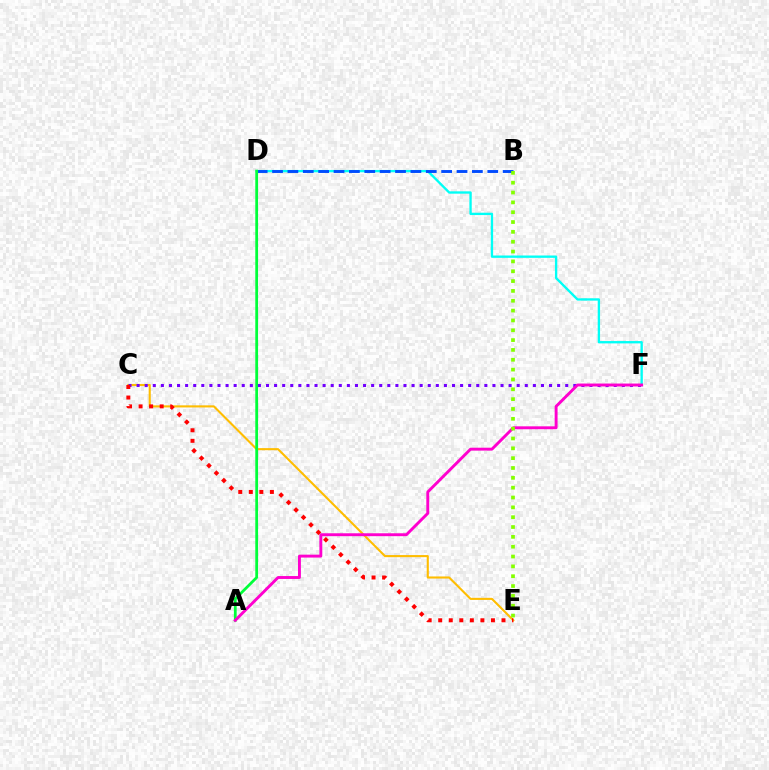{('D', 'F'): [{'color': '#00fff6', 'line_style': 'solid', 'thickness': 1.68}], ('B', 'D'): [{'color': '#004bff', 'line_style': 'dashed', 'thickness': 2.09}], ('C', 'E'): [{'color': '#ffbd00', 'line_style': 'solid', 'thickness': 1.51}, {'color': '#ff0000', 'line_style': 'dotted', 'thickness': 2.87}], ('A', 'D'): [{'color': '#00ff39', 'line_style': 'solid', 'thickness': 1.99}], ('C', 'F'): [{'color': '#7200ff', 'line_style': 'dotted', 'thickness': 2.2}], ('A', 'F'): [{'color': '#ff00cf', 'line_style': 'solid', 'thickness': 2.09}], ('B', 'E'): [{'color': '#84ff00', 'line_style': 'dotted', 'thickness': 2.67}]}